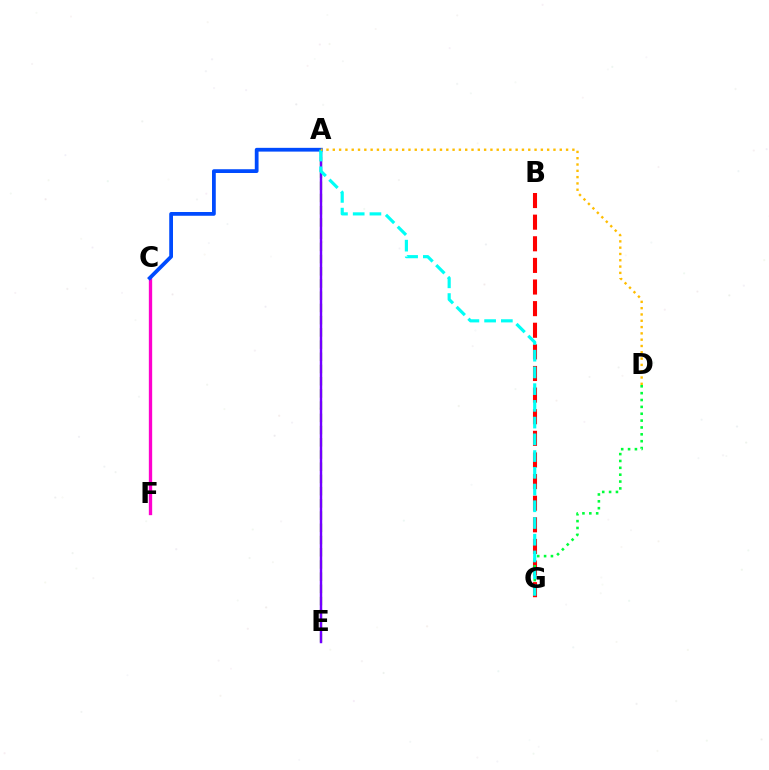{('B', 'G'): [{'color': '#ff0000', 'line_style': 'dashed', 'thickness': 2.94}], ('A', 'E'): [{'color': '#84ff00', 'line_style': 'dashed', 'thickness': 1.66}, {'color': '#7200ff', 'line_style': 'solid', 'thickness': 1.77}], ('C', 'F'): [{'color': '#ff00cf', 'line_style': 'solid', 'thickness': 2.4}], ('D', 'G'): [{'color': '#00ff39', 'line_style': 'dotted', 'thickness': 1.86}], ('A', 'C'): [{'color': '#004bff', 'line_style': 'solid', 'thickness': 2.71}], ('A', 'G'): [{'color': '#00fff6', 'line_style': 'dashed', 'thickness': 2.27}], ('A', 'D'): [{'color': '#ffbd00', 'line_style': 'dotted', 'thickness': 1.71}]}